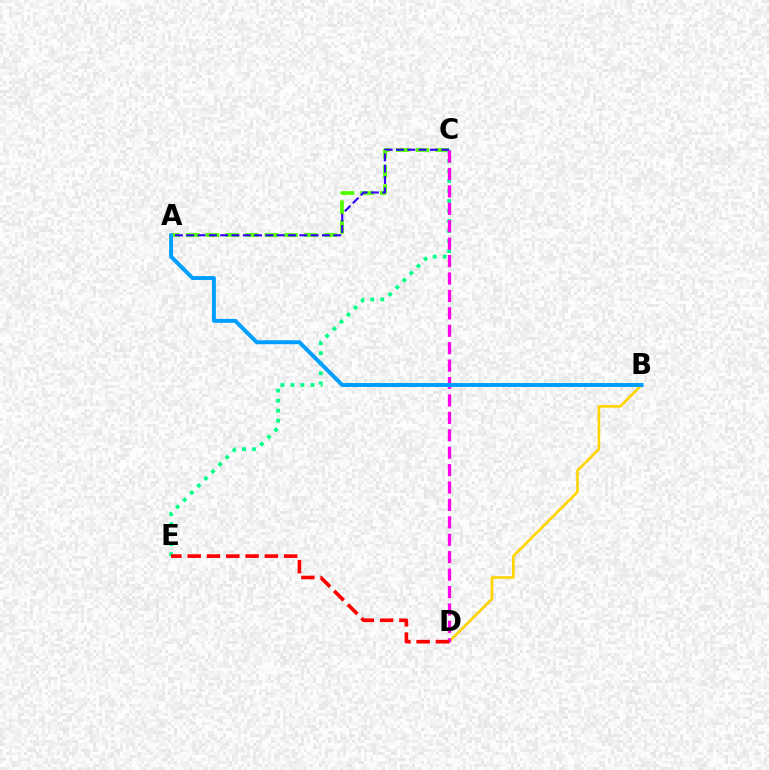{('A', 'C'): [{'color': '#4fff00', 'line_style': 'dashed', 'thickness': 2.67}, {'color': '#3700ff', 'line_style': 'dashed', 'thickness': 1.54}], ('B', 'D'): [{'color': '#ffd500', 'line_style': 'solid', 'thickness': 1.91}], ('C', 'E'): [{'color': '#00ff86', 'line_style': 'dotted', 'thickness': 2.72}], ('C', 'D'): [{'color': '#ff00ed', 'line_style': 'dashed', 'thickness': 2.37}], ('A', 'B'): [{'color': '#009eff', 'line_style': 'solid', 'thickness': 2.83}], ('D', 'E'): [{'color': '#ff0000', 'line_style': 'dashed', 'thickness': 2.62}]}